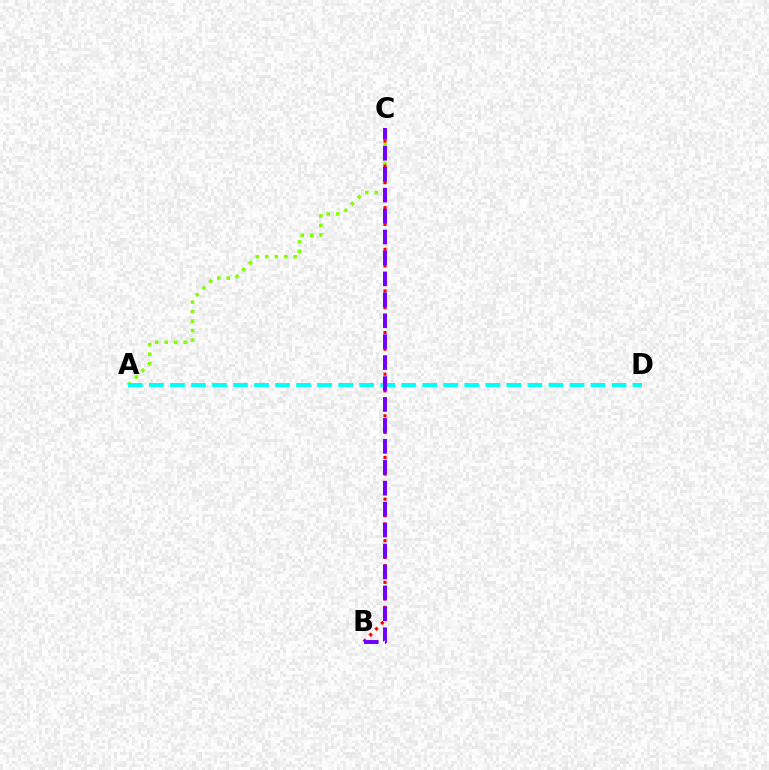{('A', 'C'): [{'color': '#84ff00', 'line_style': 'dotted', 'thickness': 2.57}], ('A', 'D'): [{'color': '#00fff6', 'line_style': 'dashed', 'thickness': 2.86}], ('B', 'C'): [{'color': '#ff0000', 'line_style': 'dotted', 'thickness': 2.26}, {'color': '#7200ff', 'line_style': 'dashed', 'thickness': 2.84}]}